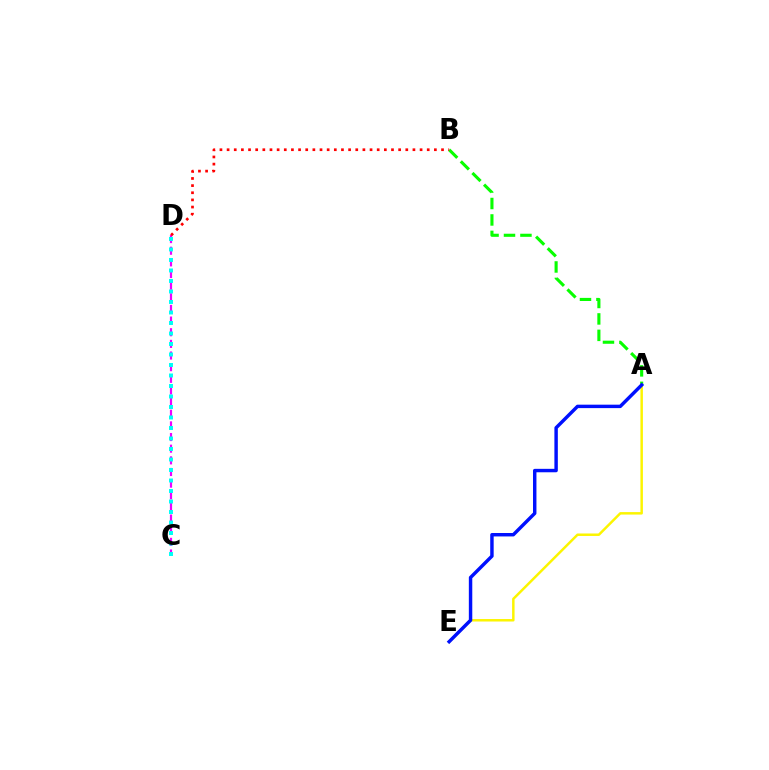{('A', 'B'): [{'color': '#08ff00', 'line_style': 'dashed', 'thickness': 2.23}], ('C', 'D'): [{'color': '#ee00ff', 'line_style': 'dashed', 'thickness': 1.58}, {'color': '#00fff6', 'line_style': 'dotted', 'thickness': 2.85}], ('A', 'E'): [{'color': '#fcf500', 'line_style': 'solid', 'thickness': 1.78}, {'color': '#0010ff', 'line_style': 'solid', 'thickness': 2.47}], ('B', 'D'): [{'color': '#ff0000', 'line_style': 'dotted', 'thickness': 1.94}]}